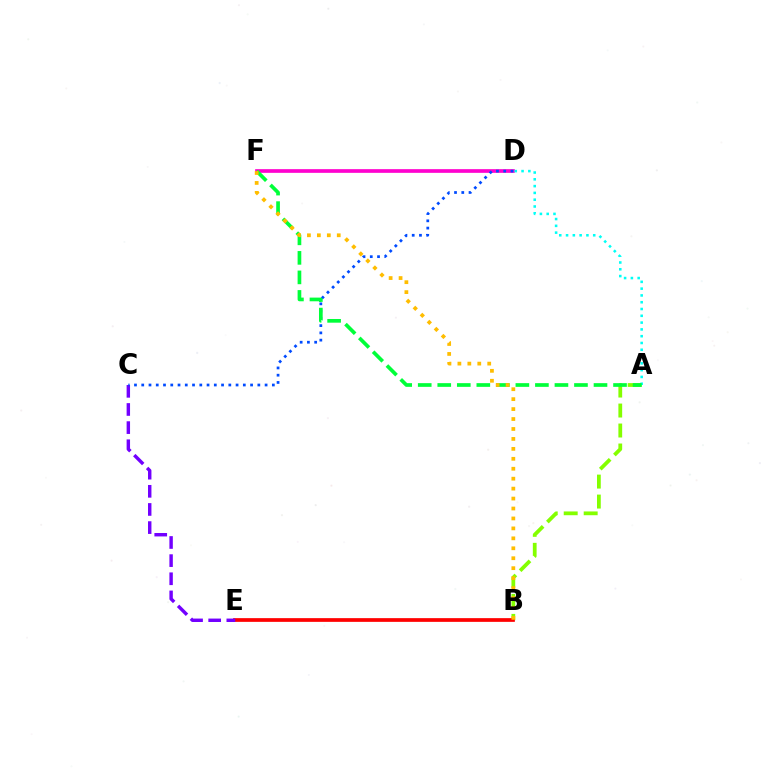{('D', 'F'): [{'color': '#ff00cf', 'line_style': 'solid', 'thickness': 2.65}], ('A', 'B'): [{'color': '#84ff00', 'line_style': 'dashed', 'thickness': 2.71}], ('B', 'E'): [{'color': '#ff0000', 'line_style': 'solid', 'thickness': 2.67}], ('A', 'D'): [{'color': '#00fff6', 'line_style': 'dotted', 'thickness': 1.85}], ('C', 'E'): [{'color': '#7200ff', 'line_style': 'dashed', 'thickness': 2.46}], ('C', 'D'): [{'color': '#004bff', 'line_style': 'dotted', 'thickness': 1.97}], ('A', 'F'): [{'color': '#00ff39', 'line_style': 'dashed', 'thickness': 2.65}], ('B', 'F'): [{'color': '#ffbd00', 'line_style': 'dotted', 'thickness': 2.7}]}